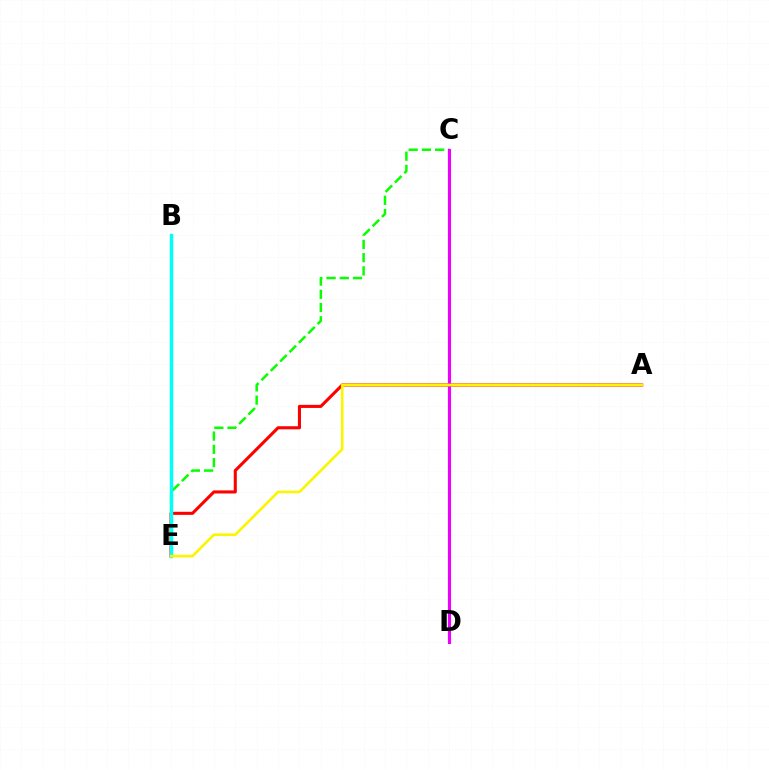{('C', 'E'): [{'color': '#08ff00', 'line_style': 'dashed', 'thickness': 1.8}], ('C', 'D'): [{'color': '#0010ff', 'line_style': 'solid', 'thickness': 1.51}, {'color': '#ee00ff', 'line_style': 'solid', 'thickness': 2.21}], ('A', 'E'): [{'color': '#ff0000', 'line_style': 'solid', 'thickness': 2.22}, {'color': '#fcf500', 'line_style': 'solid', 'thickness': 1.9}], ('B', 'E'): [{'color': '#00fff6', 'line_style': 'solid', 'thickness': 2.47}]}